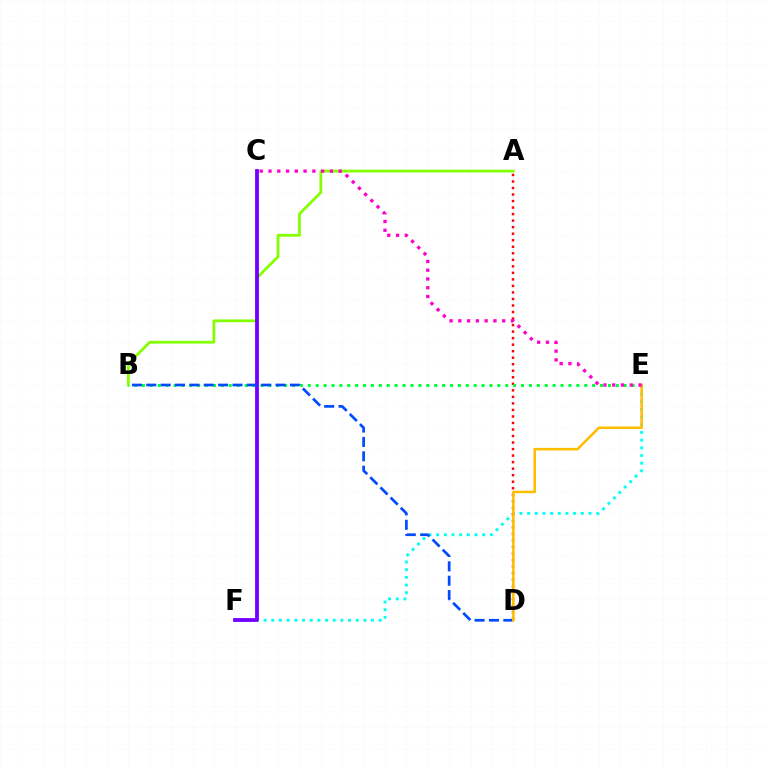{('E', 'F'): [{'color': '#00fff6', 'line_style': 'dotted', 'thickness': 2.09}], ('A', 'B'): [{'color': '#84ff00', 'line_style': 'solid', 'thickness': 2.01}], ('A', 'D'): [{'color': '#ff0000', 'line_style': 'dotted', 'thickness': 1.77}], ('B', 'E'): [{'color': '#00ff39', 'line_style': 'dotted', 'thickness': 2.15}], ('C', 'F'): [{'color': '#7200ff', 'line_style': 'solid', 'thickness': 2.74}], ('B', 'D'): [{'color': '#004bff', 'line_style': 'dashed', 'thickness': 1.95}], ('D', 'E'): [{'color': '#ffbd00', 'line_style': 'solid', 'thickness': 1.83}], ('C', 'E'): [{'color': '#ff00cf', 'line_style': 'dotted', 'thickness': 2.38}]}